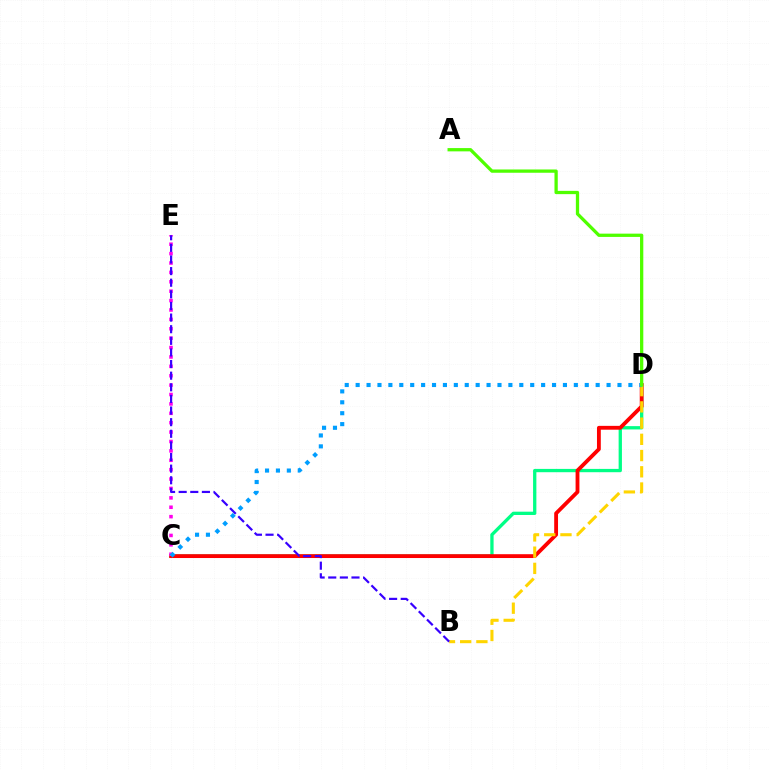{('C', 'D'): [{'color': '#00ff86', 'line_style': 'solid', 'thickness': 2.38}, {'color': '#ff0000', 'line_style': 'solid', 'thickness': 2.76}, {'color': '#009eff', 'line_style': 'dotted', 'thickness': 2.96}], ('B', 'D'): [{'color': '#ffd500', 'line_style': 'dashed', 'thickness': 2.2}], ('C', 'E'): [{'color': '#ff00ed', 'line_style': 'dotted', 'thickness': 2.55}], ('B', 'E'): [{'color': '#3700ff', 'line_style': 'dashed', 'thickness': 1.58}], ('A', 'D'): [{'color': '#4fff00', 'line_style': 'solid', 'thickness': 2.36}]}